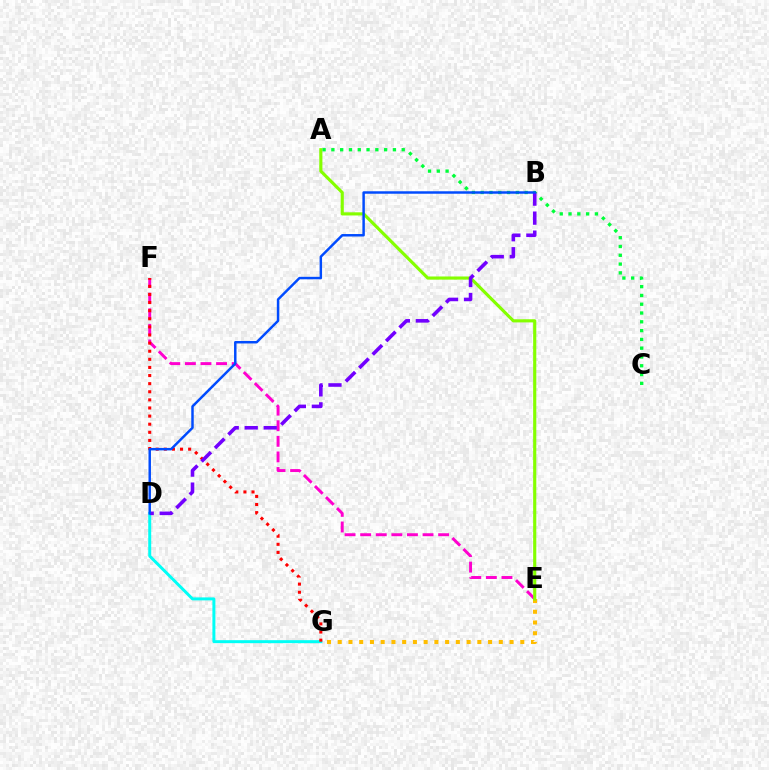{('E', 'F'): [{'color': '#ff00cf', 'line_style': 'dashed', 'thickness': 2.12}], ('E', 'G'): [{'color': '#ffbd00', 'line_style': 'dotted', 'thickness': 2.92}], ('D', 'G'): [{'color': '#00fff6', 'line_style': 'solid', 'thickness': 2.14}], ('A', 'E'): [{'color': '#84ff00', 'line_style': 'solid', 'thickness': 2.27}], ('F', 'G'): [{'color': '#ff0000', 'line_style': 'dotted', 'thickness': 2.2}], ('A', 'C'): [{'color': '#00ff39', 'line_style': 'dotted', 'thickness': 2.39}], ('B', 'D'): [{'color': '#7200ff', 'line_style': 'dashed', 'thickness': 2.58}, {'color': '#004bff', 'line_style': 'solid', 'thickness': 1.78}]}